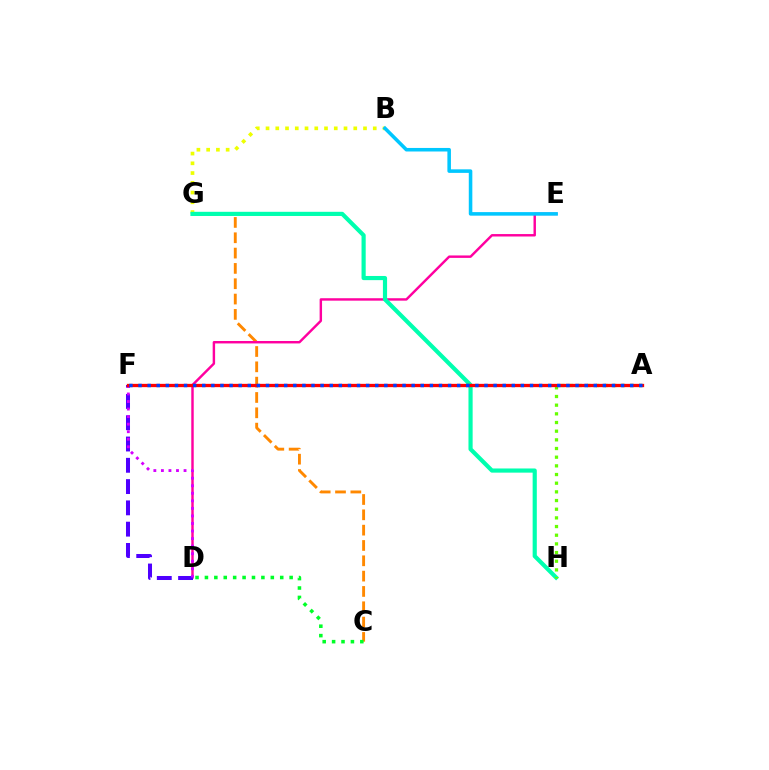{('C', 'G'): [{'color': '#ff8800', 'line_style': 'dashed', 'thickness': 2.08}], ('D', 'E'): [{'color': '#ff00a0', 'line_style': 'solid', 'thickness': 1.75}], ('D', 'F'): [{'color': '#4f00ff', 'line_style': 'dashed', 'thickness': 2.89}, {'color': '#d600ff', 'line_style': 'dotted', 'thickness': 2.05}], ('B', 'G'): [{'color': '#eeff00', 'line_style': 'dotted', 'thickness': 2.65}], ('G', 'H'): [{'color': '#00ffaf', 'line_style': 'solid', 'thickness': 3.0}], ('A', 'H'): [{'color': '#66ff00', 'line_style': 'dotted', 'thickness': 2.36}], ('B', 'E'): [{'color': '#00c7ff', 'line_style': 'solid', 'thickness': 2.56}], ('A', 'F'): [{'color': '#ff0000', 'line_style': 'solid', 'thickness': 2.38}, {'color': '#003fff', 'line_style': 'dotted', 'thickness': 2.47}], ('C', 'D'): [{'color': '#00ff27', 'line_style': 'dotted', 'thickness': 2.56}]}